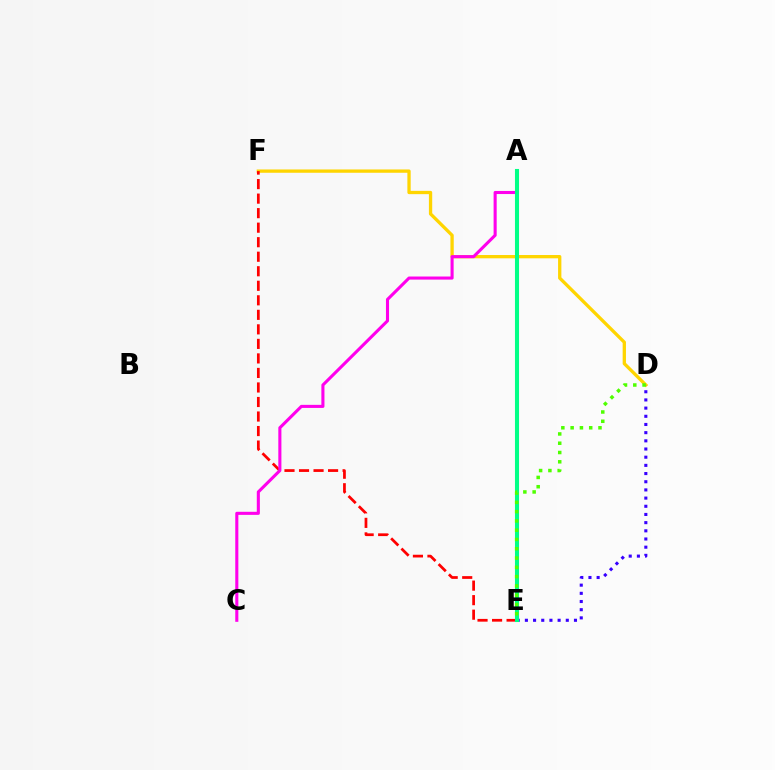{('D', 'F'): [{'color': '#ffd500', 'line_style': 'solid', 'thickness': 2.38}], ('D', 'E'): [{'color': '#3700ff', 'line_style': 'dotted', 'thickness': 2.22}, {'color': '#4fff00', 'line_style': 'dotted', 'thickness': 2.52}], ('A', 'E'): [{'color': '#009eff', 'line_style': 'solid', 'thickness': 2.09}, {'color': '#00ff86', 'line_style': 'solid', 'thickness': 2.93}], ('E', 'F'): [{'color': '#ff0000', 'line_style': 'dashed', 'thickness': 1.97}], ('A', 'C'): [{'color': '#ff00ed', 'line_style': 'solid', 'thickness': 2.22}]}